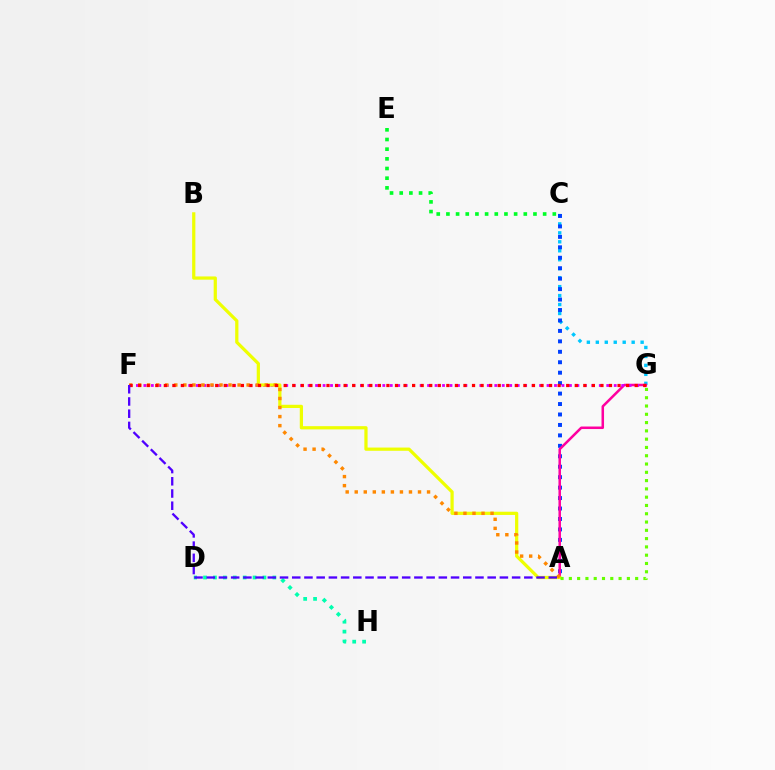{('C', 'G'): [{'color': '#00c7ff', 'line_style': 'dotted', 'thickness': 2.43}], ('A', 'C'): [{'color': '#003fff', 'line_style': 'dotted', 'thickness': 2.84}], ('A', 'G'): [{'color': '#ff00a0', 'line_style': 'solid', 'thickness': 1.82}, {'color': '#66ff00', 'line_style': 'dotted', 'thickness': 2.25}], ('F', 'G'): [{'color': '#d600ff', 'line_style': 'dotted', 'thickness': 2.03}, {'color': '#ff0000', 'line_style': 'dotted', 'thickness': 2.33}], ('C', 'E'): [{'color': '#00ff27', 'line_style': 'dotted', 'thickness': 2.63}], ('D', 'H'): [{'color': '#00ffaf', 'line_style': 'dotted', 'thickness': 2.69}], ('A', 'B'): [{'color': '#eeff00', 'line_style': 'solid', 'thickness': 2.32}], ('A', 'F'): [{'color': '#ff8800', 'line_style': 'dotted', 'thickness': 2.46}, {'color': '#4f00ff', 'line_style': 'dashed', 'thickness': 1.66}]}